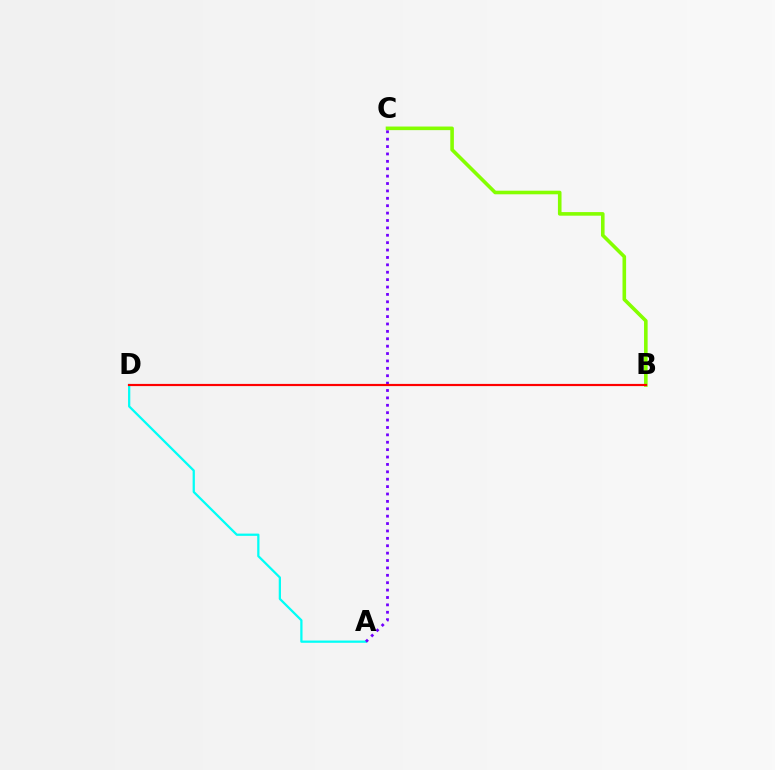{('B', 'C'): [{'color': '#84ff00', 'line_style': 'solid', 'thickness': 2.59}], ('A', 'D'): [{'color': '#00fff6', 'line_style': 'solid', 'thickness': 1.63}], ('A', 'C'): [{'color': '#7200ff', 'line_style': 'dotted', 'thickness': 2.01}], ('B', 'D'): [{'color': '#ff0000', 'line_style': 'solid', 'thickness': 1.57}]}